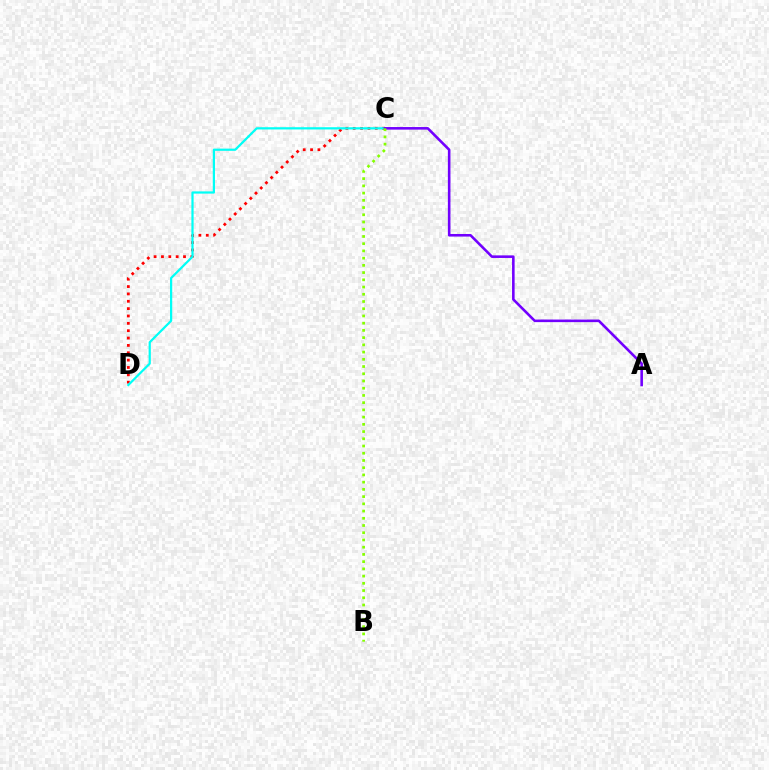{('C', 'D'): [{'color': '#ff0000', 'line_style': 'dotted', 'thickness': 2.0}, {'color': '#00fff6', 'line_style': 'solid', 'thickness': 1.6}], ('A', 'C'): [{'color': '#7200ff', 'line_style': 'solid', 'thickness': 1.87}], ('B', 'C'): [{'color': '#84ff00', 'line_style': 'dotted', 'thickness': 1.96}]}